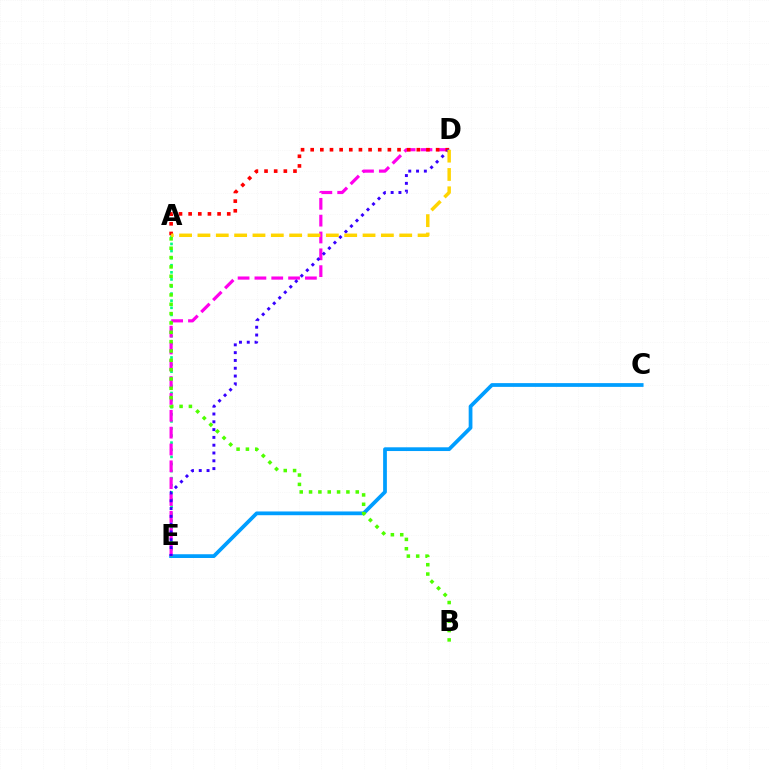{('C', 'E'): [{'color': '#009eff', 'line_style': 'solid', 'thickness': 2.7}], ('A', 'E'): [{'color': '#00ff86', 'line_style': 'dotted', 'thickness': 1.93}], ('D', 'E'): [{'color': '#ff00ed', 'line_style': 'dashed', 'thickness': 2.29}, {'color': '#3700ff', 'line_style': 'dotted', 'thickness': 2.12}], ('A', 'D'): [{'color': '#ff0000', 'line_style': 'dotted', 'thickness': 2.62}, {'color': '#ffd500', 'line_style': 'dashed', 'thickness': 2.49}], ('A', 'B'): [{'color': '#4fff00', 'line_style': 'dotted', 'thickness': 2.54}]}